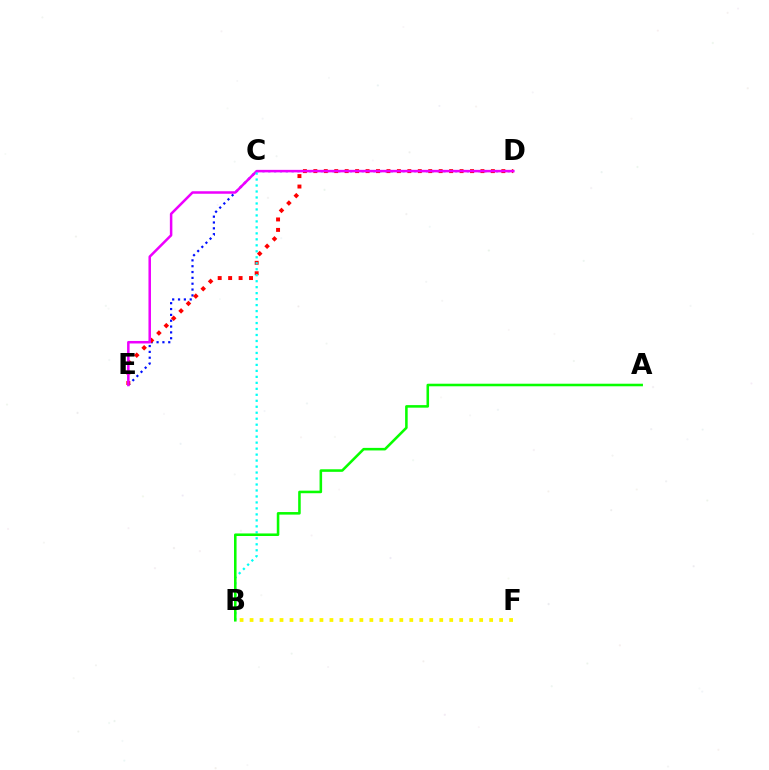{('D', 'E'): [{'color': '#0010ff', 'line_style': 'dotted', 'thickness': 1.59}, {'color': '#ff0000', 'line_style': 'dotted', 'thickness': 2.84}, {'color': '#ee00ff', 'line_style': 'solid', 'thickness': 1.81}], ('B', 'F'): [{'color': '#fcf500', 'line_style': 'dotted', 'thickness': 2.71}], ('B', 'C'): [{'color': '#00fff6', 'line_style': 'dotted', 'thickness': 1.62}], ('A', 'B'): [{'color': '#08ff00', 'line_style': 'solid', 'thickness': 1.84}]}